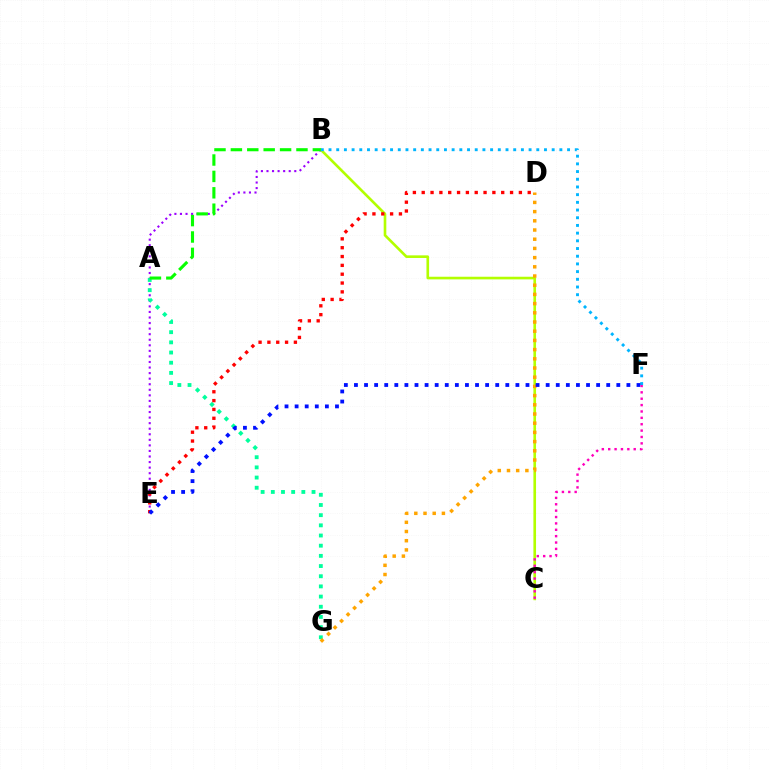{('B', 'E'): [{'color': '#9b00ff', 'line_style': 'dotted', 'thickness': 1.51}], ('B', 'C'): [{'color': '#b3ff00', 'line_style': 'solid', 'thickness': 1.9}], ('B', 'F'): [{'color': '#00b5ff', 'line_style': 'dotted', 'thickness': 2.09}], ('A', 'G'): [{'color': '#00ff9d', 'line_style': 'dotted', 'thickness': 2.76}], ('D', 'G'): [{'color': '#ffa500', 'line_style': 'dotted', 'thickness': 2.5}], ('D', 'E'): [{'color': '#ff0000', 'line_style': 'dotted', 'thickness': 2.4}], ('A', 'B'): [{'color': '#08ff00', 'line_style': 'dashed', 'thickness': 2.23}], ('E', 'F'): [{'color': '#0010ff', 'line_style': 'dotted', 'thickness': 2.74}], ('C', 'F'): [{'color': '#ff00bd', 'line_style': 'dotted', 'thickness': 1.73}]}